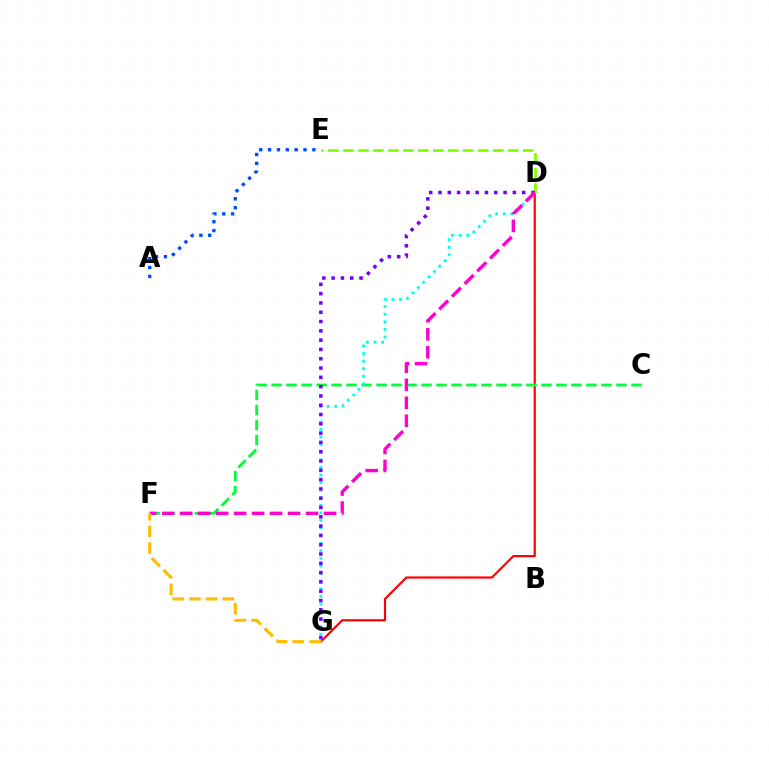{('D', 'G'): [{'color': '#ff0000', 'line_style': 'solid', 'thickness': 1.58}, {'color': '#00fff6', 'line_style': 'dotted', 'thickness': 2.06}, {'color': '#7200ff', 'line_style': 'dotted', 'thickness': 2.53}], ('C', 'F'): [{'color': '#00ff39', 'line_style': 'dashed', 'thickness': 2.04}], ('D', 'E'): [{'color': '#84ff00', 'line_style': 'dashed', 'thickness': 2.04}], ('A', 'E'): [{'color': '#004bff', 'line_style': 'dotted', 'thickness': 2.41}], ('D', 'F'): [{'color': '#ff00cf', 'line_style': 'dashed', 'thickness': 2.44}], ('F', 'G'): [{'color': '#ffbd00', 'line_style': 'dashed', 'thickness': 2.27}]}